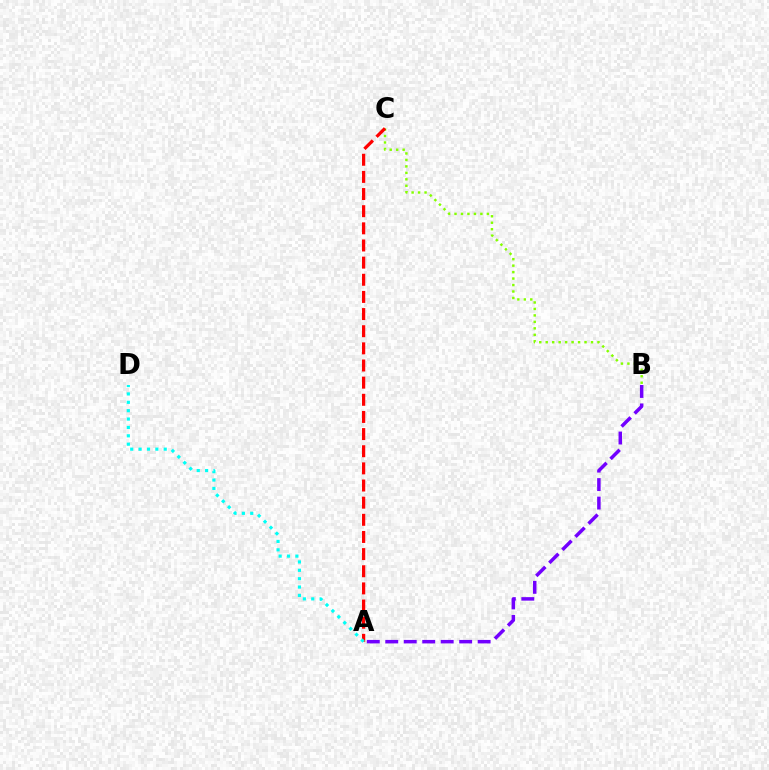{('B', 'C'): [{'color': '#84ff00', 'line_style': 'dotted', 'thickness': 1.76}], ('A', 'C'): [{'color': '#ff0000', 'line_style': 'dashed', 'thickness': 2.33}], ('A', 'D'): [{'color': '#00fff6', 'line_style': 'dotted', 'thickness': 2.28}], ('A', 'B'): [{'color': '#7200ff', 'line_style': 'dashed', 'thickness': 2.51}]}